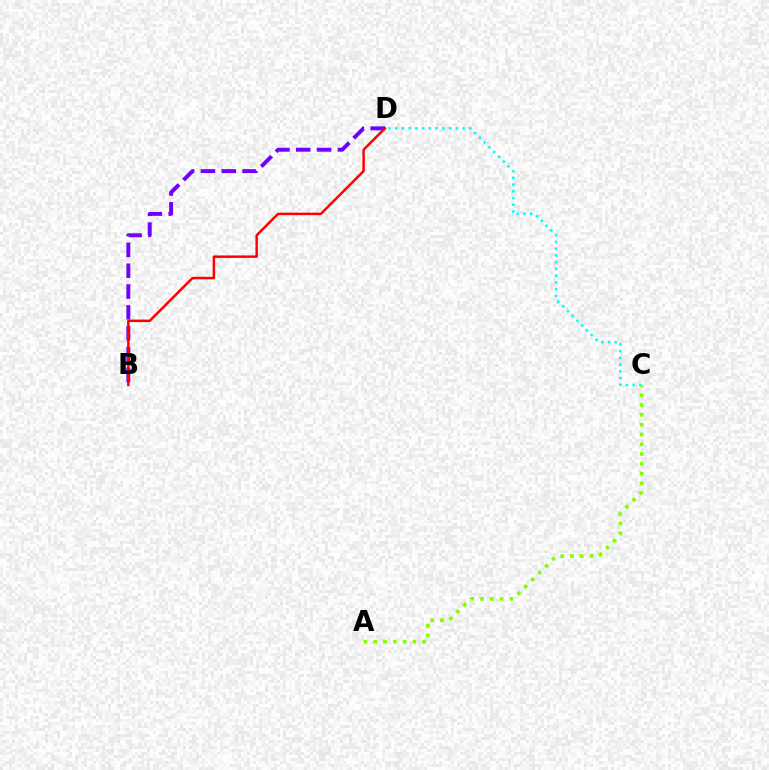{('B', 'D'): [{'color': '#7200ff', 'line_style': 'dashed', 'thickness': 2.83}, {'color': '#ff0000', 'line_style': 'solid', 'thickness': 1.78}], ('C', 'D'): [{'color': '#00fff6', 'line_style': 'dotted', 'thickness': 1.83}], ('A', 'C'): [{'color': '#84ff00', 'line_style': 'dotted', 'thickness': 2.66}]}